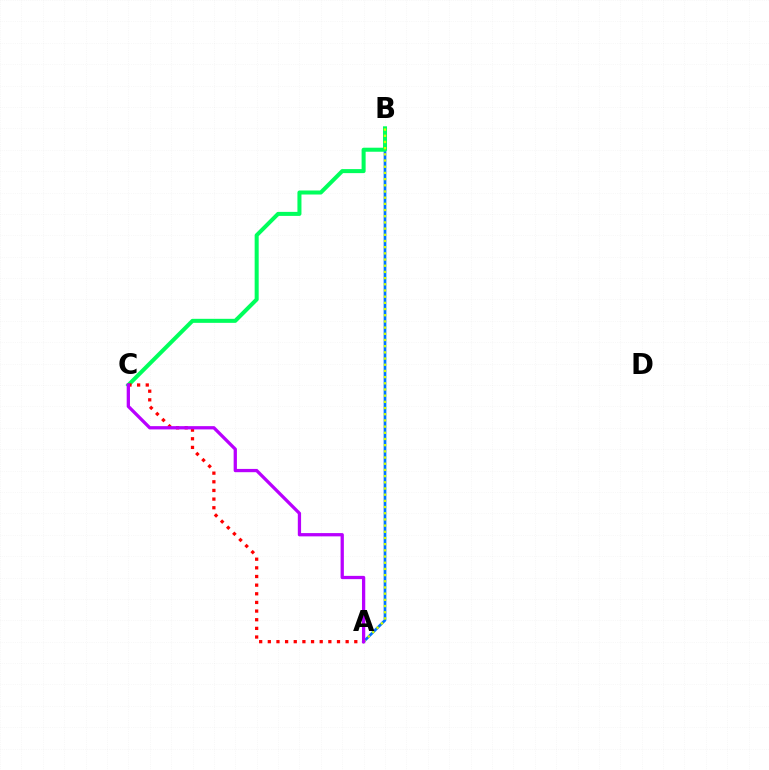{('A', 'B'): [{'color': '#0074ff', 'line_style': 'solid', 'thickness': 1.94}, {'color': '#d1ff00', 'line_style': 'dotted', 'thickness': 1.68}], ('B', 'C'): [{'color': '#00ff5c', 'line_style': 'solid', 'thickness': 2.9}], ('A', 'C'): [{'color': '#ff0000', 'line_style': 'dotted', 'thickness': 2.35}, {'color': '#b900ff', 'line_style': 'solid', 'thickness': 2.36}]}